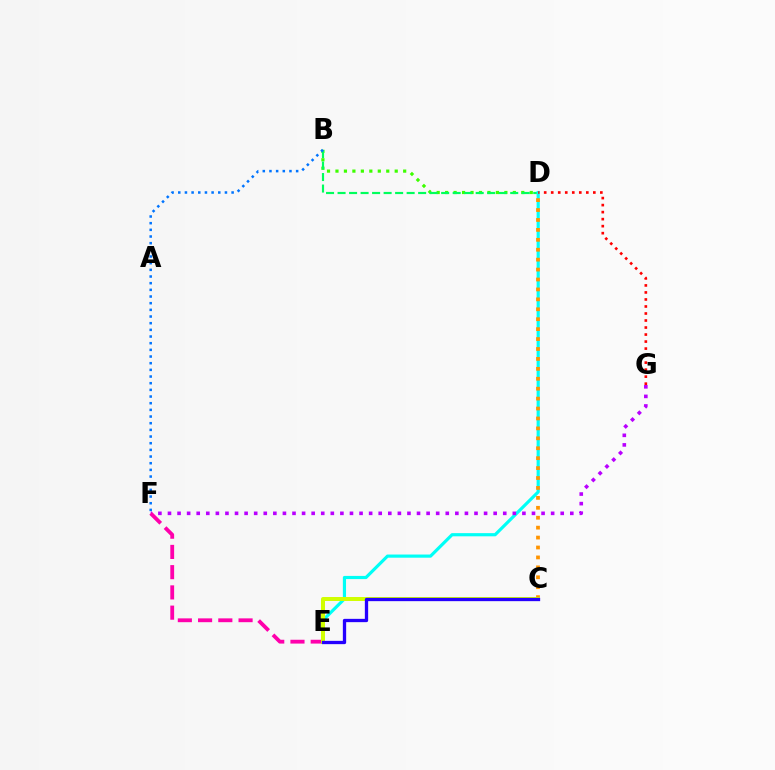{('B', 'D'): [{'color': '#3dff00', 'line_style': 'dotted', 'thickness': 2.3}, {'color': '#00ff5c', 'line_style': 'dashed', 'thickness': 1.56}], ('D', 'E'): [{'color': '#00fff6', 'line_style': 'solid', 'thickness': 2.28}], ('B', 'F'): [{'color': '#0074ff', 'line_style': 'dotted', 'thickness': 1.81}], ('F', 'G'): [{'color': '#b900ff', 'line_style': 'dotted', 'thickness': 2.6}], ('D', 'G'): [{'color': '#ff0000', 'line_style': 'dotted', 'thickness': 1.91}], ('E', 'F'): [{'color': '#ff00ac', 'line_style': 'dashed', 'thickness': 2.75}], ('C', 'D'): [{'color': '#ff9400', 'line_style': 'dotted', 'thickness': 2.7}], ('C', 'E'): [{'color': '#d1ff00', 'line_style': 'solid', 'thickness': 2.86}, {'color': '#2500ff', 'line_style': 'solid', 'thickness': 2.38}]}